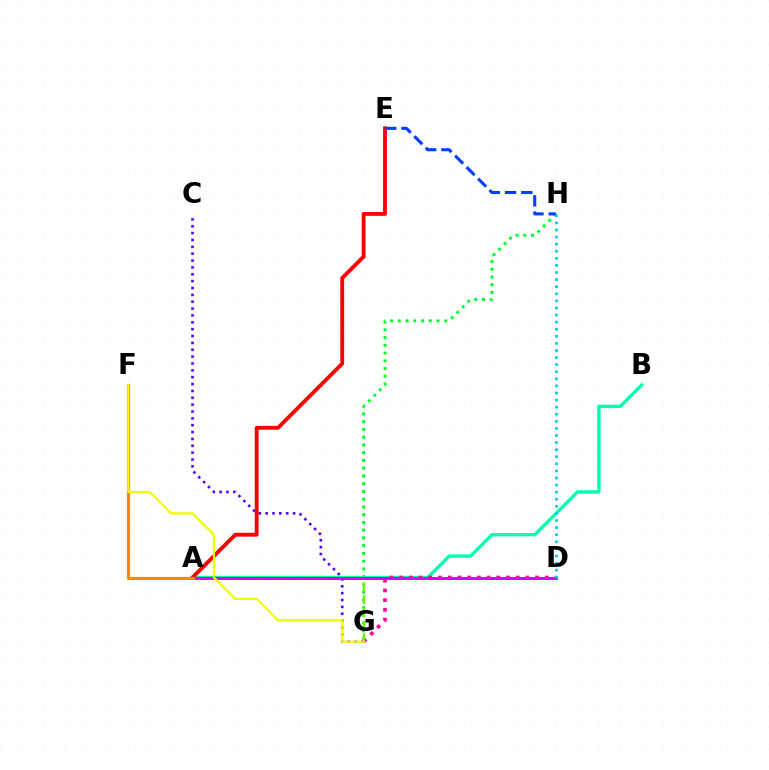{('G', 'H'): [{'color': '#00ff27', 'line_style': 'dotted', 'thickness': 2.11}], ('C', 'G'): [{'color': '#4f00ff', 'line_style': 'dotted', 'thickness': 1.86}], ('A', 'B'): [{'color': '#00ffaf', 'line_style': 'solid', 'thickness': 2.42}], ('D', 'G'): [{'color': '#ff00a0', 'line_style': 'dotted', 'thickness': 2.64}], ('A', 'G'): [{'color': '#66ff00', 'line_style': 'dashed', 'thickness': 1.72}], ('A', 'E'): [{'color': '#ff0000', 'line_style': 'solid', 'thickness': 2.78}], ('E', 'H'): [{'color': '#003fff', 'line_style': 'dashed', 'thickness': 2.21}], ('A', 'D'): [{'color': '#d600ff', 'line_style': 'solid', 'thickness': 2.1}], ('A', 'F'): [{'color': '#ff8800', 'line_style': 'solid', 'thickness': 2.28}], ('F', 'G'): [{'color': '#eeff00', 'line_style': 'solid', 'thickness': 1.56}], ('D', 'H'): [{'color': '#00c7ff', 'line_style': 'dotted', 'thickness': 1.93}]}